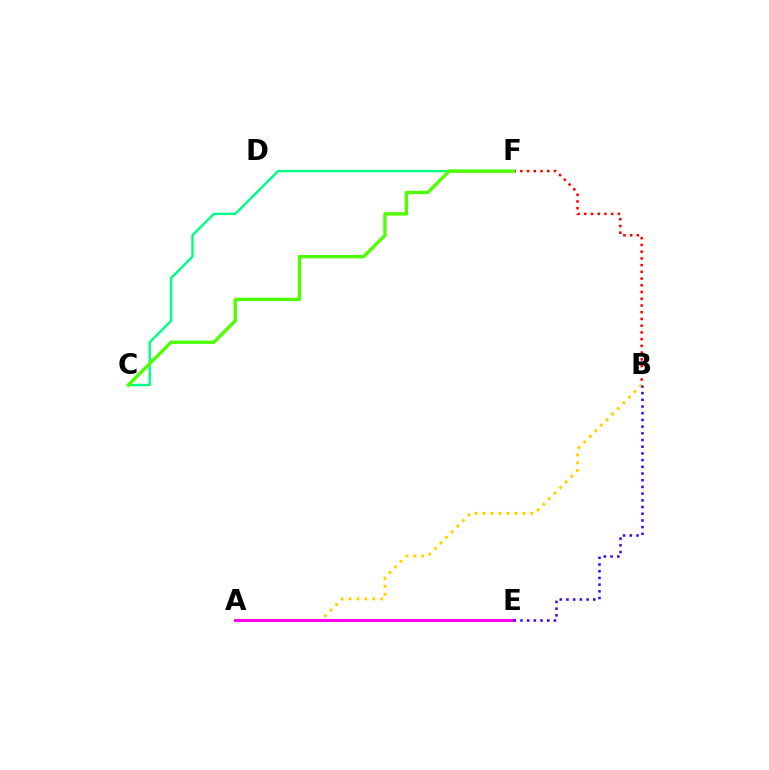{('B', 'F'): [{'color': '#ff0000', 'line_style': 'dotted', 'thickness': 1.83}], ('C', 'F'): [{'color': '#00ff86', 'line_style': 'solid', 'thickness': 1.74}, {'color': '#4fff00', 'line_style': 'solid', 'thickness': 2.43}], ('A', 'E'): [{'color': '#009eff', 'line_style': 'dotted', 'thickness': 1.8}, {'color': '#ff00ed', 'line_style': 'solid', 'thickness': 2.14}], ('A', 'B'): [{'color': '#ffd500', 'line_style': 'dotted', 'thickness': 2.15}], ('B', 'E'): [{'color': '#3700ff', 'line_style': 'dotted', 'thickness': 1.82}]}